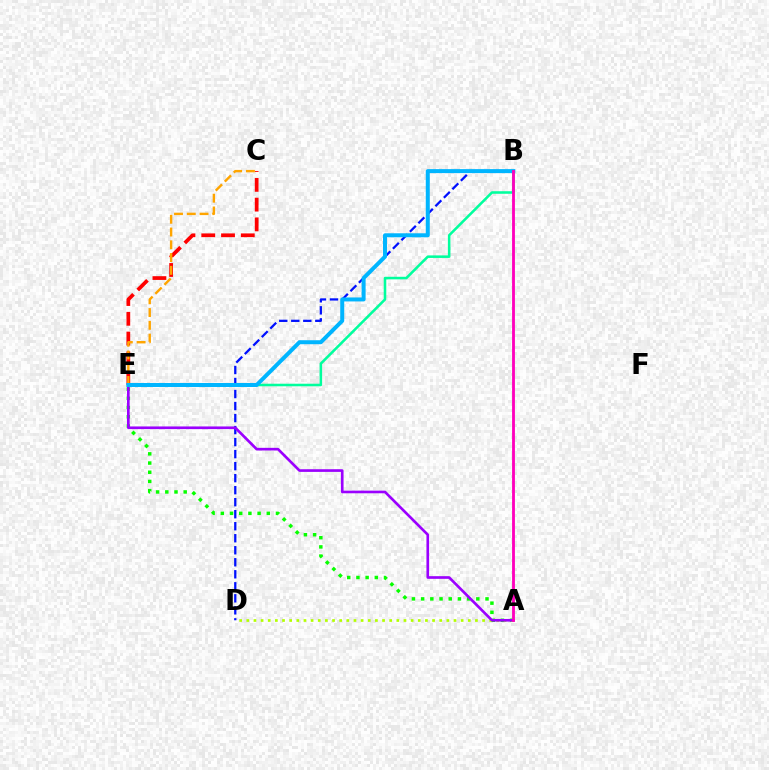{('C', 'E'): [{'color': '#ff0000', 'line_style': 'dashed', 'thickness': 2.69}, {'color': '#ffa500', 'line_style': 'dashed', 'thickness': 1.73}], ('B', 'E'): [{'color': '#00ff9d', 'line_style': 'solid', 'thickness': 1.84}, {'color': '#00b5ff', 'line_style': 'solid', 'thickness': 2.88}], ('A', 'E'): [{'color': '#08ff00', 'line_style': 'dotted', 'thickness': 2.5}, {'color': '#9b00ff', 'line_style': 'solid', 'thickness': 1.92}], ('B', 'D'): [{'color': '#0010ff', 'line_style': 'dashed', 'thickness': 1.63}], ('A', 'D'): [{'color': '#b3ff00', 'line_style': 'dotted', 'thickness': 1.94}], ('A', 'B'): [{'color': '#ff00bd', 'line_style': 'solid', 'thickness': 2.04}]}